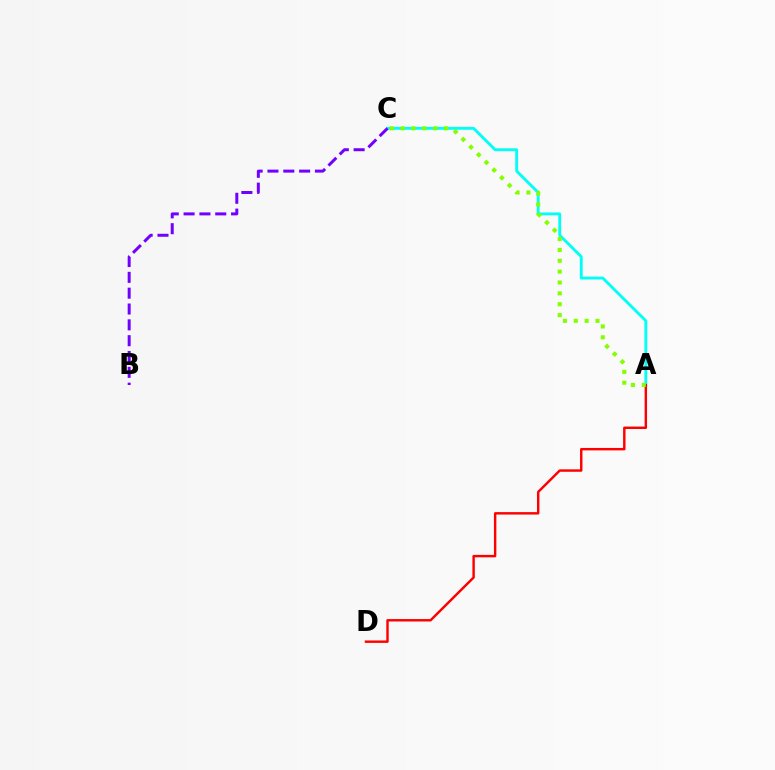{('A', 'C'): [{'color': '#00fff6', 'line_style': 'solid', 'thickness': 2.06}, {'color': '#84ff00', 'line_style': 'dotted', 'thickness': 2.95}], ('B', 'C'): [{'color': '#7200ff', 'line_style': 'dashed', 'thickness': 2.15}], ('A', 'D'): [{'color': '#ff0000', 'line_style': 'solid', 'thickness': 1.75}]}